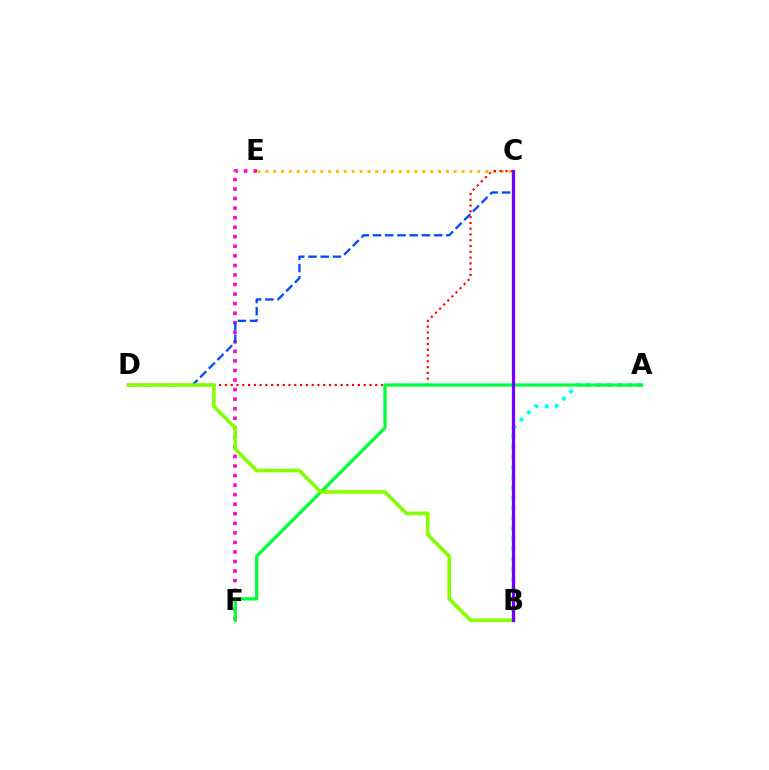{('C', 'E'): [{'color': '#ffbd00', 'line_style': 'dotted', 'thickness': 2.13}], ('E', 'F'): [{'color': '#ff00cf', 'line_style': 'dotted', 'thickness': 2.6}], ('C', 'D'): [{'color': '#ff0000', 'line_style': 'dotted', 'thickness': 1.57}, {'color': '#004bff', 'line_style': 'dashed', 'thickness': 1.66}], ('A', 'B'): [{'color': '#00fff6', 'line_style': 'dotted', 'thickness': 2.77}], ('A', 'F'): [{'color': '#00ff39', 'line_style': 'solid', 'thickness': 2.35}], ('B', 'D'): [{'color': '#84ff00', 'line_style': 'solid', 'thickness': 2.61}], ('B', 'C'): [{'color': '#7200ff', 'line_style': 'solid', 'thickness': 2.36}]}